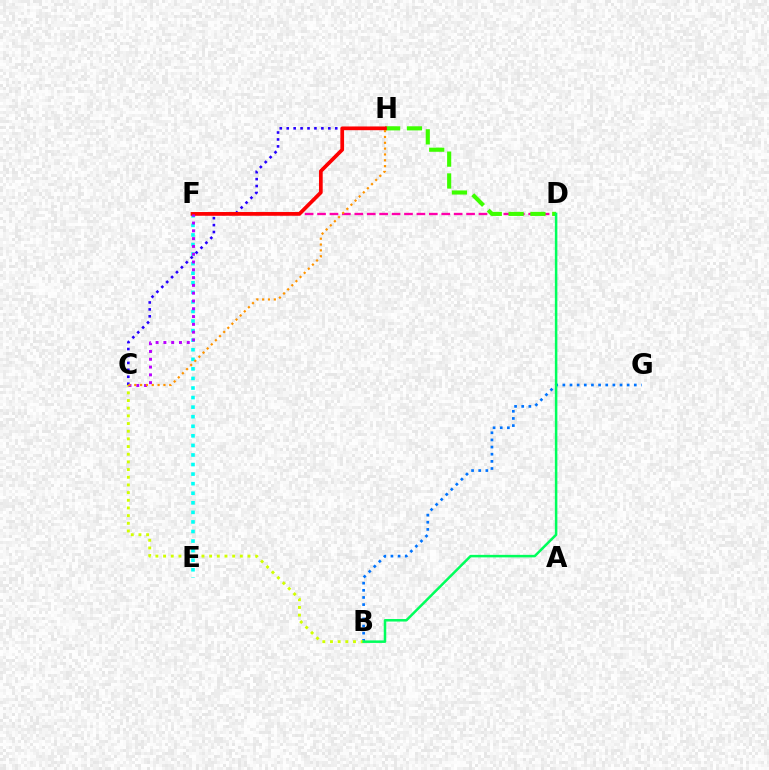{('C', 'H'): [{'color': '#2500ff', 'line_style': 'dotted', 'thickness': 1.88}, {'color': '#ff9400', 'line_style': 'dotted', 'thickness': 1.58}], ('D', 'F'): [{'color': '#ff00ac', 'line_style': 'dashed', 'thickness': 1.69}], ('B', 'G'): [{'color': '#0074ff', 'line_style': 'dotted', 'thickness': 1.94}], ('E', 'F'): [{'color': '#00fff6', 'line_style': 'dotted', 'thickness': 2.6}], ('D', 'H'): [{'color': '#3dff00', 'line_style': 'dashed', 'thickness': 2.97}], ('F', 'H'): [{'color': '#ff0000', 'line_style': 'solid', 'thickness': 2.68}], ('B', 'C'): [{'color': '#d1ff00', 'line_style': 'dotted', 'thickness': 2.08}], ('C', 'F'): [{'color': '#b900ff', 'line_style': 'dotted', 'thickness': 2.12}], ('B', 'D'): [{'color': '#00ff5c', 'line_style': 'solid', 'thickness': 1.81}]}